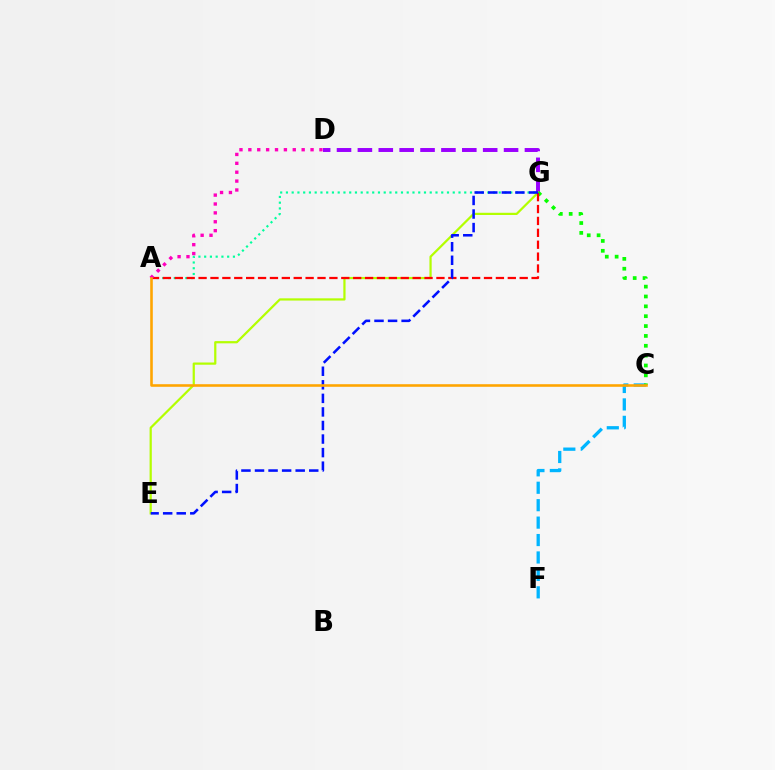{('D', 'G'): [{'color': '#9b00ff', 'line_style': 'dashed', 'thickness': 2.84}], ('C', 'F'): [{'color': '#00b5ff', 'line_style': 'dashed', 'thickness': 2.37}], ('E', 'G'): [{'color': '#b3ff00', 'line_style': 'solid', 'thickness': 1.6}, {'color': '#0010ff', 'line_style': 'dashed', 'thickness': 1.84}], ('C', 'G'): [{'color': '#08ff00', 'line_style': 'dotted', 'thickness': 2.68}], ('A', 'G'): [{'color': '#00ff9d', 'line_style': 'dotted', 'thickness': 1.56}, {'color': '#ff0000', 'line_style': 'dashed', 'thickness': 1.62}], ('A', 'D'): [{'color': '#ff00bd', 'line_style': 'dotted', 'thickness': 2.41}], ('A', 'C'): [{'color': '#ffa500', 'line_style': 'solid', 'thickness': 1.86}]}